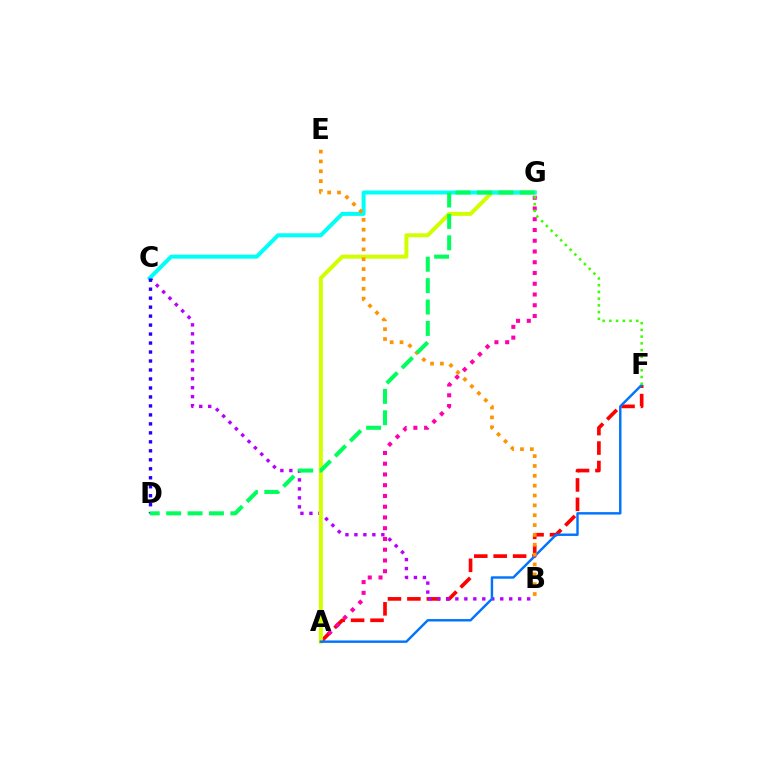{('A', 'F'): [{'color': '#ff0000', 'line_style': 'dashed', 'thickness': 2.64}, {'color': '#0074ff', 'line_style': 'solid', 'thickness': 1.75}], ('B', 'C'): [{'color': '#b900ff', 'line_style': 'dotted', 'thickness': 2.44}], ('A', 'G'): [{'color': '#ff00ac', 'line_style': 'dotted', 'thickness': 2.92}, {'color': '#d1ff00', 'line_style': 'solid', 'thickness': 2.89}], ('C', 'G'): [{'color': '#00fff6', 'line_style': 'solid', 'thickness': 2.87}], ('F', 'G'): [{'color': '#3dff00', 'line_style': 'dotted', 'thickness': 1.83}], ('C', 'D'): [{'color': '#2500ff', 'line_style': 'dotted', 'thickness': 2.44}], ('B', 'E'): [{'color': '#ff9400', 'line_style': 'dotted', 'thickness': 2.68}], ('D', 'G'): [{'color': '#00ff5c', 'line_style': 'dashed', 'thickness': 2.91}]}